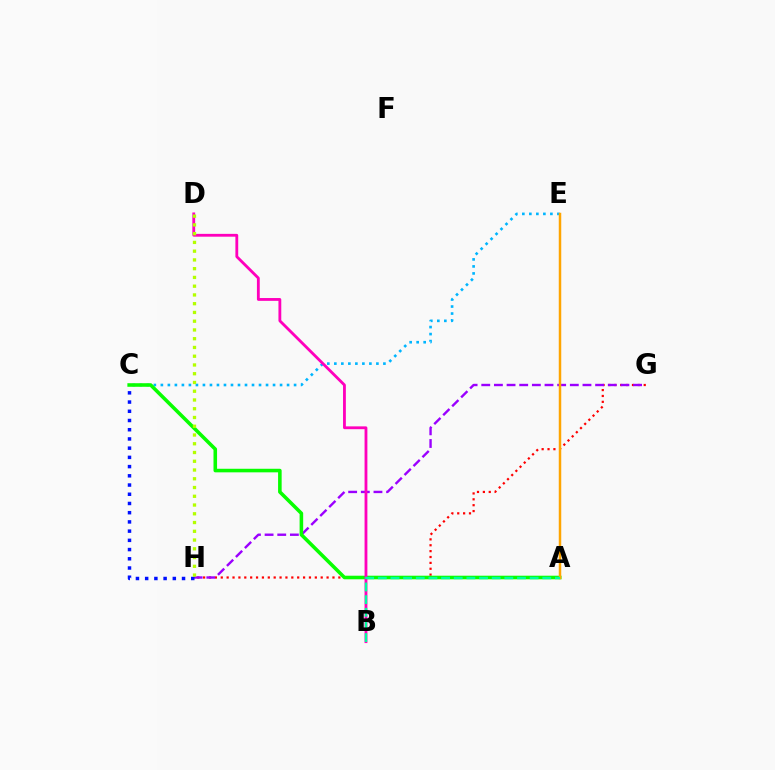{('G', 'H'): [{'color': '#ff0000', 'line_style': 'dotted', 'thickness': 1.6}, {'color': '#9b00ff', 'line_style': 'dashed', 'thickness': 1.72}], ('C', 'E'): [{'color': '#00b5ff', 'line_style': 'dotted', 'thickness': 1.9}], ('A', 'C'): [{'color': '#08ff00', 'line_style': 'solid', 'thickness': 2.57}], ('B', 'D'): [{'color': '#ff00bd', 'line_style': 'solid', 'thickness': 2.03}], ('A', 'E'): [{'color': '#ffa500', 'line_style': 'solid', 'thickness': 1.79}], ('C', 'H'): [{'color': '#0010ff', 'line_style': 'dotted', 'thickness': 2.5}], ('D', 'H'): [{'color': '#b3ff00', 'line_style': 'dotted', 'thickness': 2.38}], ('A', 'B'): [{'color': '#00ff9d', 'line_style': 'dashed', 'thickness': 1.72}]}